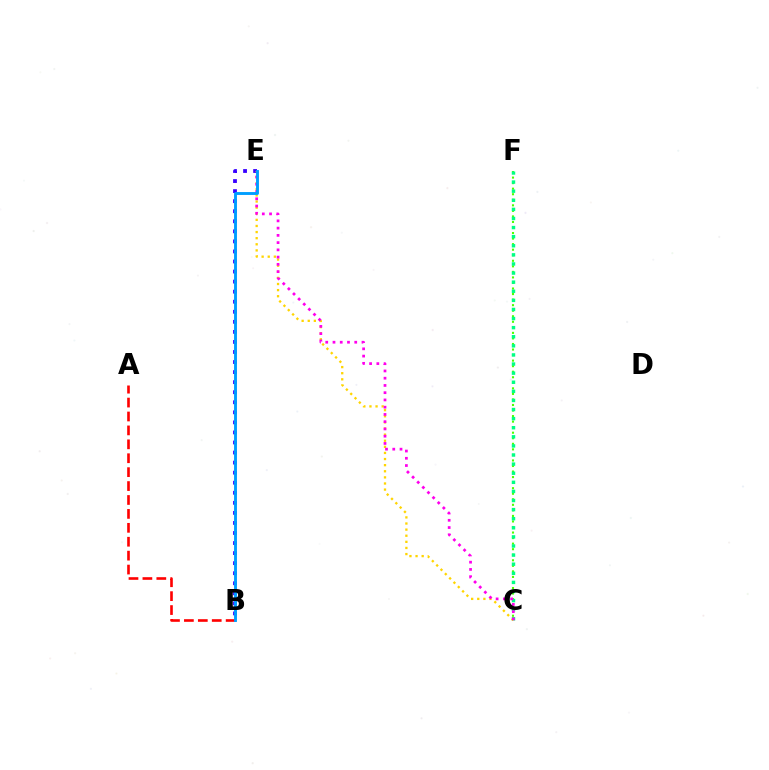{('A', 'B'): [{'color': '#ff0000', 'line_style': 'dashed', 'thickness': 1.89}], ('C', 'F'): [{'color': '#4fff00', 'line_style': 'dotted', 'thickness': 1.51}, {'color': '#00ff86', 'line_style': 'dotted', 'thickness': 2.47}], ('B', 'E'): [{'color': '#3700ff', 'line_style': 'dotted', 'thickness': 2.73}, {'color': '#009eff', 'line_style': 'solid', 'thickness': 2.08}], ('C', 'E'): [{'color': '#ffd500', 'line_style': 'dotted', 'thickness': 1.66}, {'color': '#ff00ed', 'line_style': 'dotted', 'thickness': 1.97}]}